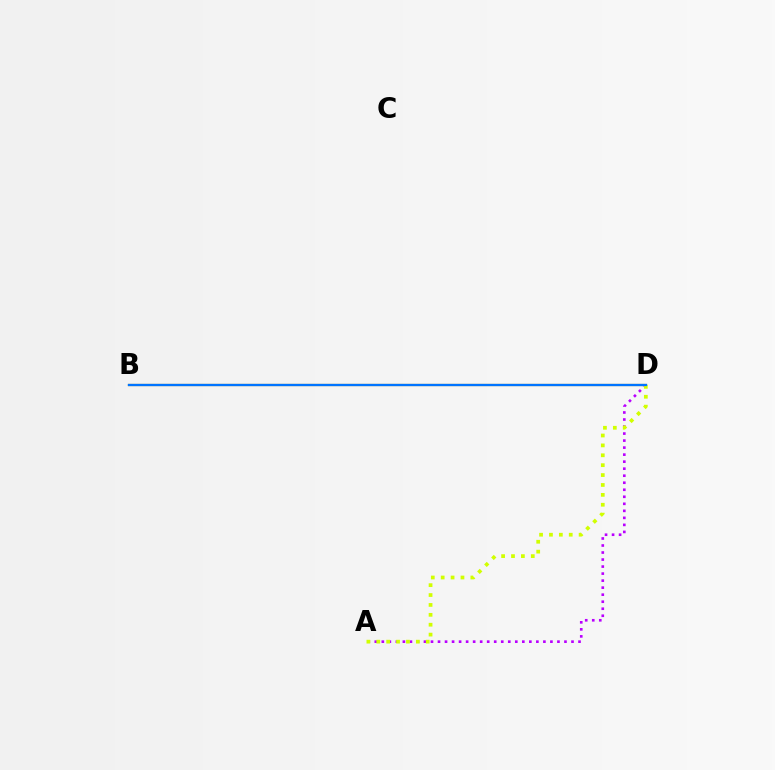{('A', 'D'): [{'color': '#b900ff', 'line_style': 'dotted', 'thickness': 1.91}, {'color': '#d1ff00', 'line_style': 'dotted', 'thickness': 2.69}], ('B', 'D'): [{'color': '#00ff5c', 'line_style': 'solid', 'thickness': 1.53}, {'color': '#ff0000', 'line_style': 'solid', 'thickness': 1.53}, {'color': '#0074ff', 'line_style': 'solid', 'thickness': 1.59}]}